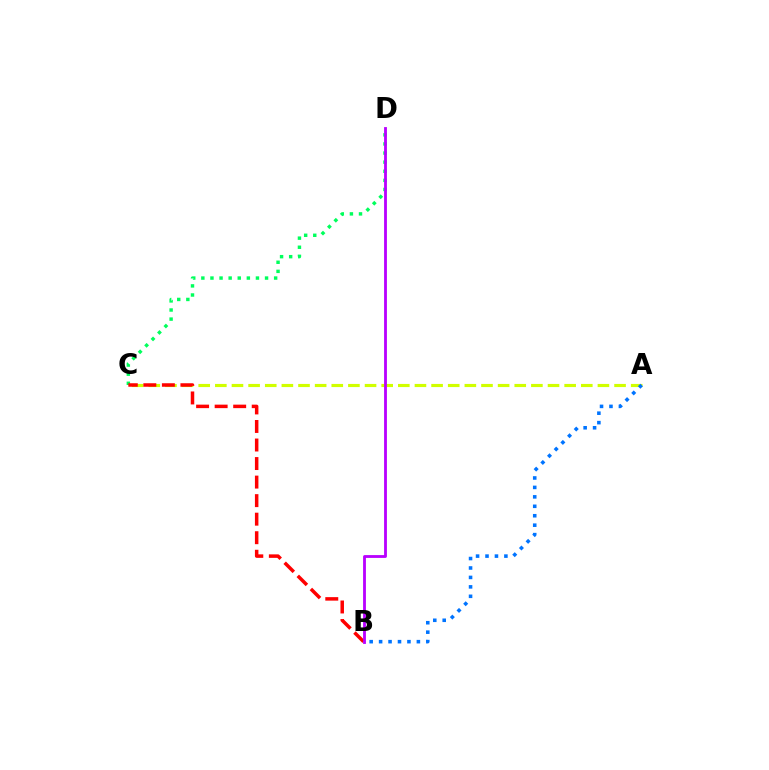{('C', 'D'): [{'color': '#00ff5c', 'line_style': 'dotted', 'thickness': 2.47}], ('A', 'C'): [{'color': '#d1ff00', 'line_style': 'dashed', 'thickness': 2.26}], ('B', 'C'): [{'color': '#ff0000', 'line_style': 'dashed', 'thickness': 2.52}], ('A', 'B'): [{'color': '#0074ff', 'line_style': 'dotted', 'thickness': 2.57}], ('B', 'D'): [{'color': '#b900ff', 'line_style': 'solid', 'thickness': 2.03}]}